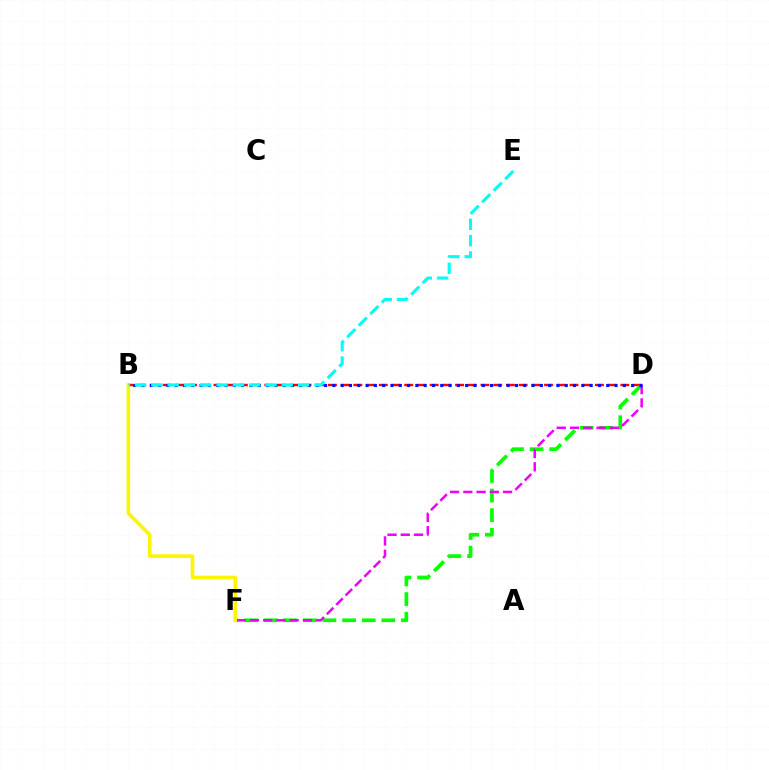{('B', 'D'): [{'color': '#ff0000', 'line_style': 'dashed', 'thickness': 1.73}, {'color': '#0010ff', 'line_style': 'dotted', 'thickness': 2.25}], ('D', 'F'): [{'color': '#08ff00', 'line_style': 'dashed', 'thickness': 2.67}, {'color': '#ee00ff', 'line_style': 'dashed', 'thickness': 1.8}], ('B', 'F'): [{'color': '#fcf500', 'line_style': 'solid', 'thickness': 2.6}], ('B', 'E'): [{'color': '#00fff6', 'line_style': 'dashed', 'thickness': 2.22}]}